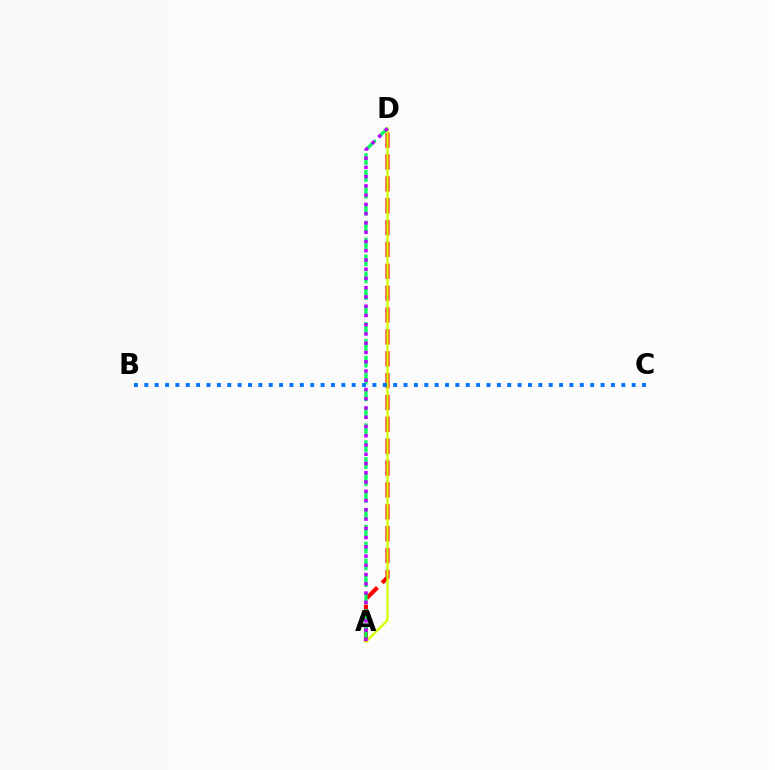{('A', 'D'): [{'color': '#ff0000', 'line_style': 'dashed', 'thickness': 2.97}, {'color': '#d1ff00', 'line_style': 'solid', 'thickness': 1.67}, {'color': '#00ff5c', 'line_style': 'dashed', 'thickness': 2.29}, {'color': '#b900ff', 'line_style': 'dotted', 'thickness': 2.51}], ('B', 'C'): [{'color': '#0074ff', 'line_style': 'dotted', 'thickness': 2.82}]}